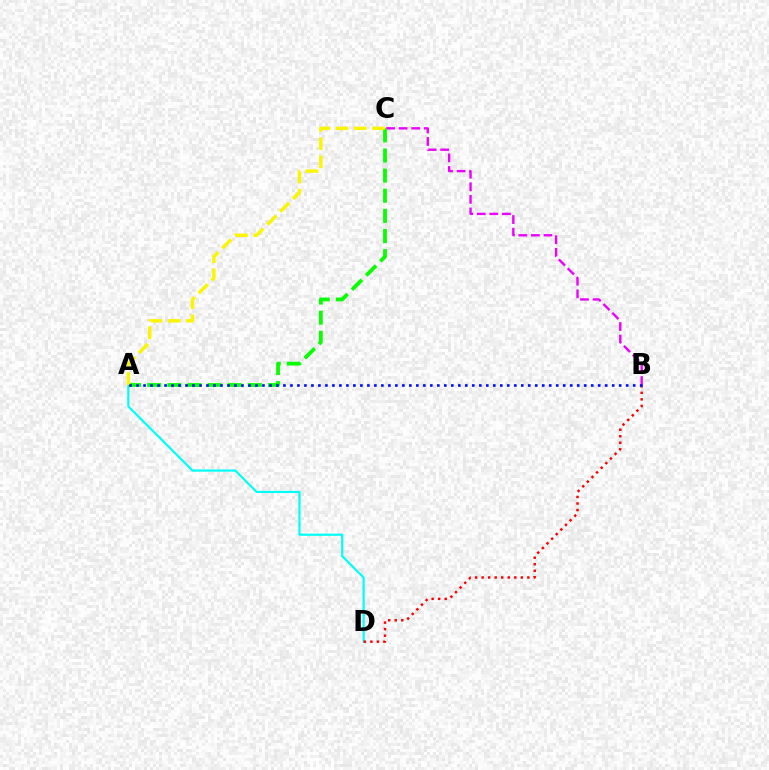{('B', 'C'): [{'color': '#ee00ff', 'line_style': 'dashed', 'thickness': 1.71}], ('A', 'D'): [{'color': '#00fff6', 'line_style': 'solid', 'thickness': 1.59}], ('B', 'D'): [{'color': '#ff0000', 'line_style': 'dotted', 'thickness': 1.78}], ('A', 'C'): [{'color': '#08ff00', 'line_style': 'dashed', 'thickness': 2.73}, {'color': '#fcf500', 'line_style': 'dashed', 'thickness': 2.48}], ('A', 'B'): [{'color': '#0010ff', 'line_style': 'dotted', 'thickness': 1.9}]}